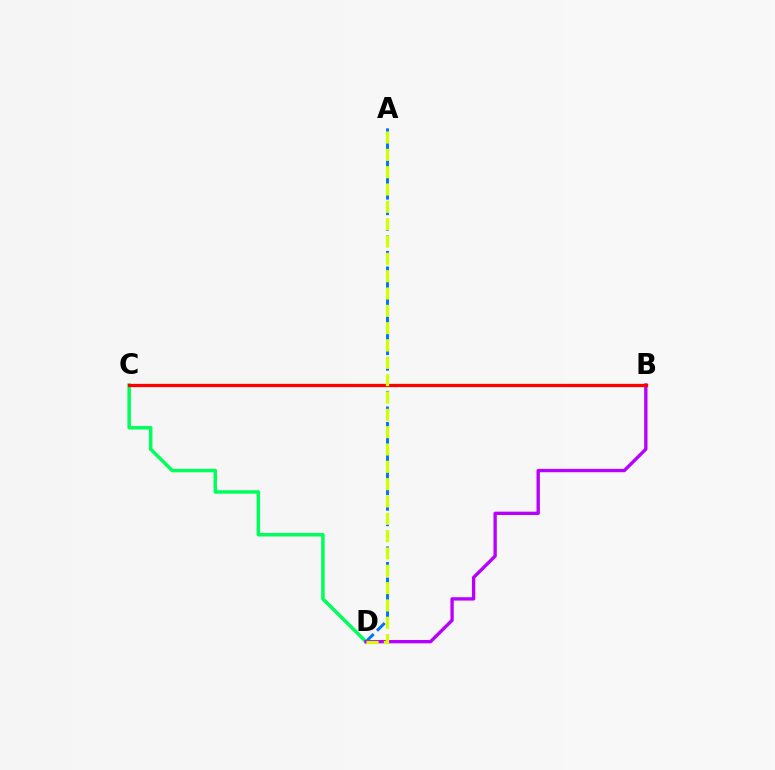{('A', 'D'): [{'color': '#0074ff', 'line_style': 'dashed', 'thickness': 2.11}, {'color': '#d1ff00', 'line_style': 'dashed', 'thickness': 2.35}], ('C', 'D'): [{'color': '#00ff5c', 'line_style': 'solid', 'thickness': 2.51}], ('B', 'D'): [{'color': '#b900ff', 'line_style': 'solid', 'thickness': 2.41}], ('B', 'C'): [{'color': '#ff0000', 'line_style': 'solid', 'thickness': 2.36}]}